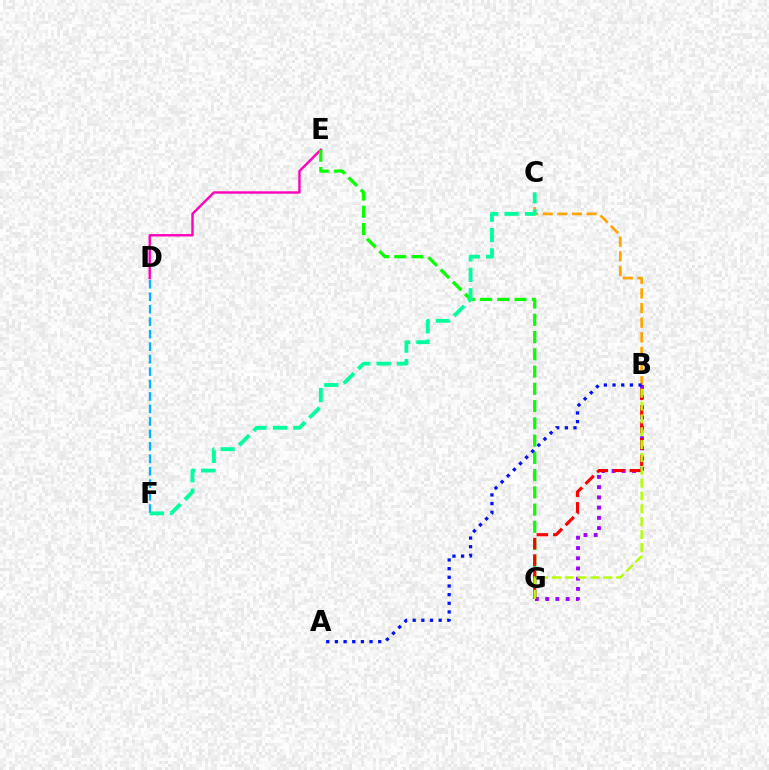{('B', 'G'): [{'color': '#9b00ff', 'line_style': 'dotted', 'thickness': 2.78}, {'color': '#ff0000', 'line_style': 'dashed', 'thickness': 2.24}, {'color': '#b3ff00', 'line_style': 'dashed', 'thickness': 1.75}], ('D', 'E'): [{'color': '#ff00bd', 'line_style': 'solid', 'thickness': 1.73}], ('E', 'G'): [{'color': '#08ff00', 'line_style': 'dashed', 'thickness': 2.34}], ('B', 'C'): [{'color': '#ffa500', 'line_style': 'dashed', 'thickness': 1.99}], ('D', 'F'): [{'color': '#00b5ff', 'line_style': 'dashed', 'thickness': 1.69}], ('C', 'F'): [{'color': '#00ff9d', 'line_style': 'dashed', 'thickness': 2.77}], ('A', 'B'): [{'color': '#0010ff', 'line_style': 'dotted', 'thickness': 2.35}]}